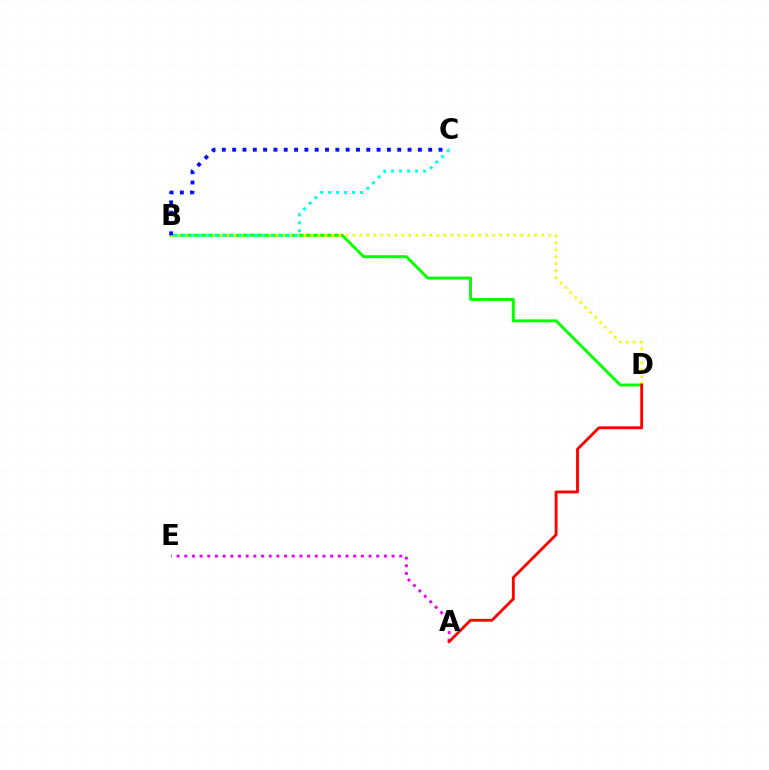{('B', 'D'): [{'color': '#08ff00', 'line_style': 'solid', 'thickness': 2.1}, {'color': '#fcf500', 'line_style': 'dotted', 'thickness': 1.9}], ('B', 'C'): [{'color': '#0010ff', 'line_style': 'dotted', 'thickness': 2.8}, {'color': '#00fff6', 'line_style': 'dotted', 'thickness': 2.17}], ('A', 'E'): [{'color': '#ee00ff', 'line_style': 'dotted', 'thickness': 2.09}], ('A', 'D'): [{'color': '#ff0000', 'line_style': 'solid', 'thickness': 2.05}]}